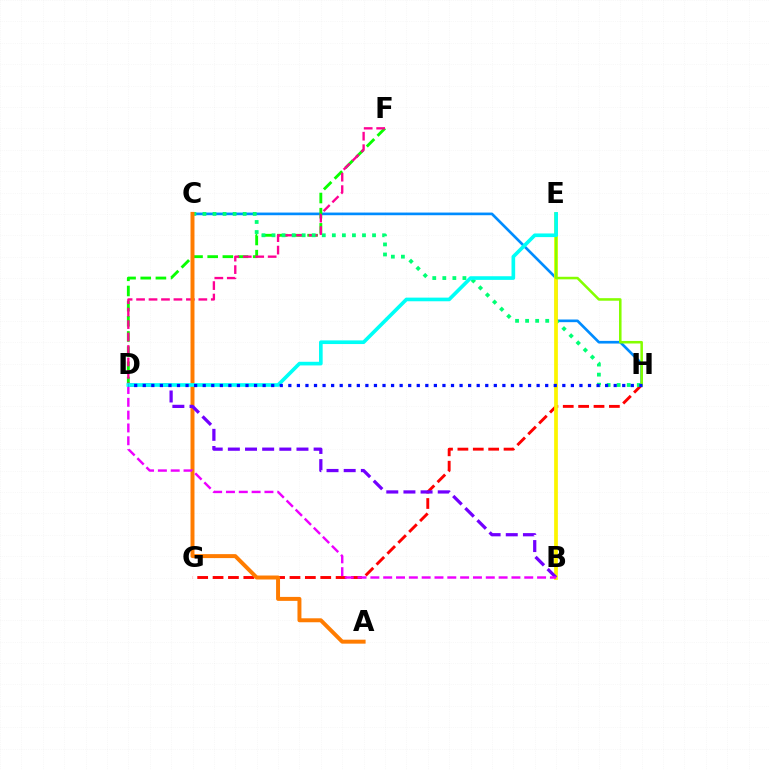{('C', 'H'): [{'color': '#008cff', 'line_style': 'solid', 'thickness': 1.92}, {'color': '#00ff74', 'line_style': 'dotted', 'thickness': 2.73}], ('D', 'F'): [{'color': '#08ff00', 'line_style': 'dashed', 'thickness': 2.06}, {'color': '#ff0094', 'line_style': 'dashed', 'thickness': 1.69}], ('G', 'H'): [{'color': '#ff0000', 'line_style': 'dashed', 'thickness': 2.09}], ('A', 'C'): [{'color': '#ff7c00', 'line_style': 'solid', 'thickness': 2.85}], ('B', 'E'): [{'color': '#fcf500', 'line_style': 'solid', 'thickness': 2.69}], ('B', 'D'): [{'color': '#7200ff', 'line_style': 'dashed', 'thickness': 2.33}, {'color': '#ee00ff', 'line_style': 'dashed', 'thickness': 1.74}], ('E', 'H'): [{'color': '#84ff00', 'line_style': 'solid', 'thickness': 1.83}], ('D', 'E'): [{'color': '#00fff6', 'line_style': 'solid', 'thickness': 2.63}], ('D', 'H'): [{'color': '#0010ff', 'line_style': 'dotted', 'thickness': 2.33}]}